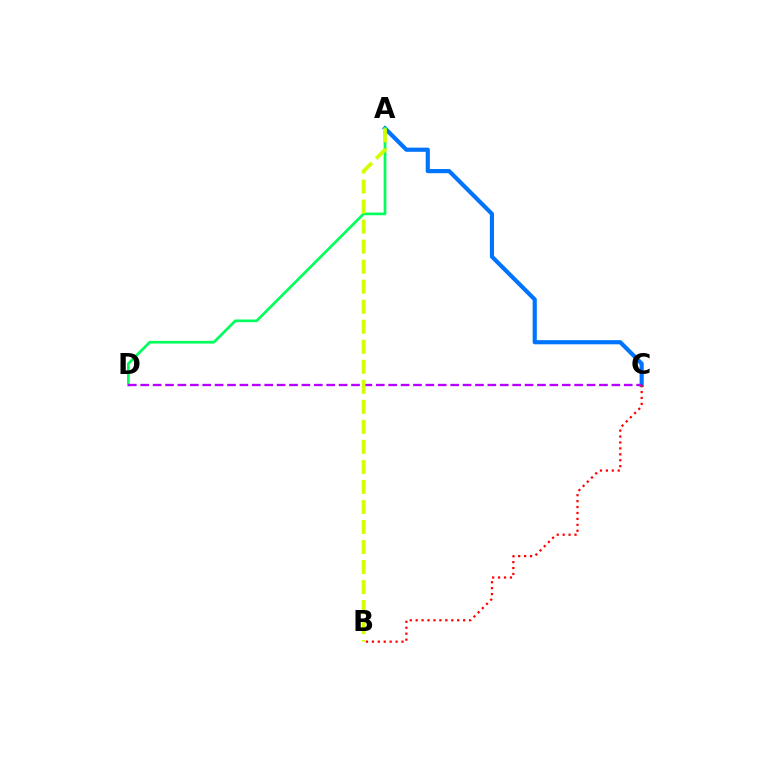{('A', 'C'): [{'color': '#0074ff', 'line_style': 'solid', 'thickness': 2.99}], ('A', 'D'): [{'color': '#00ff5c', 'line_style': 'solid', 'thickness': 1.94}], ('C', 'D'): [{'color': '#b900ff', 'line_style': 'dashed', 'thickness': 1.68}], ('B', 'C'): [{'color': '#ff0000', 'line_style': 'dotted', 'thickness': 1.61}], ('A', 'B'): [{'color': '#d1ff00', 'line_style': 'dashed', 'thickness': 2.72}]}